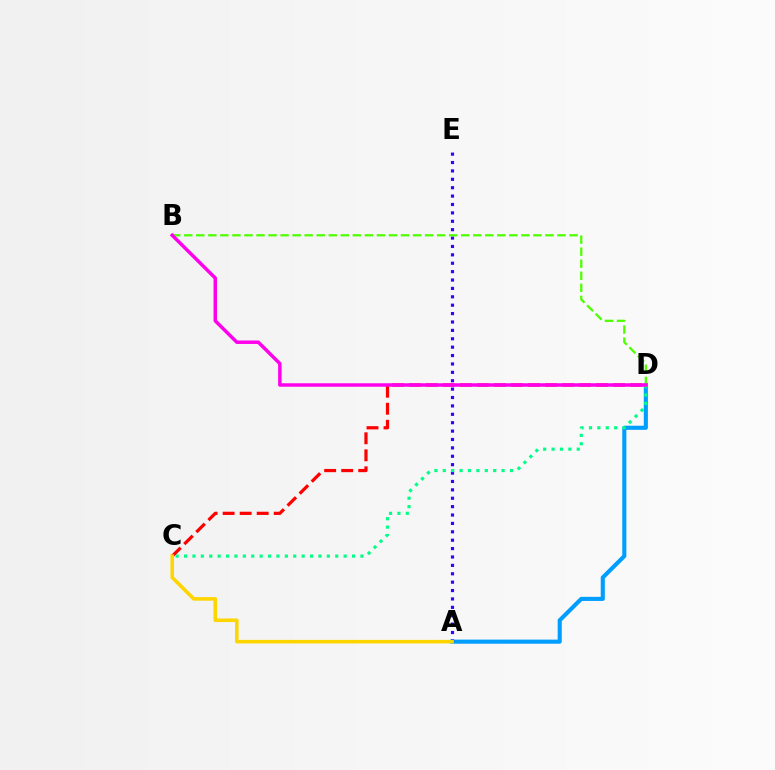{('A', 'D'): [{'color': '#009eff', 'line_style': 'solid', 'thickness': 2.96}], ('A', 'E'): [{'color': '#3700ff', 'line_style': 'dotted', 'thickness': 2.28}], ('C', 'D'): [{'color': '#00ff86', 'line_style': 'dotted', 'thickness': 2.28}, {'color': '#ff0000', 'line_style': 'dashed', 'thickness': 2.31}], ('B', 'D'): [{'color': '#4fff00', 'line_style': 'dashed', 'thickness': 1.64}, {'color': '#ff00ed', 'line_style': 'solid', 'thickness': 2.5}], ('A', 'C'): [{'color': '#ffd500', 'line_style': 'solid', 'thickness': 2.56}]}